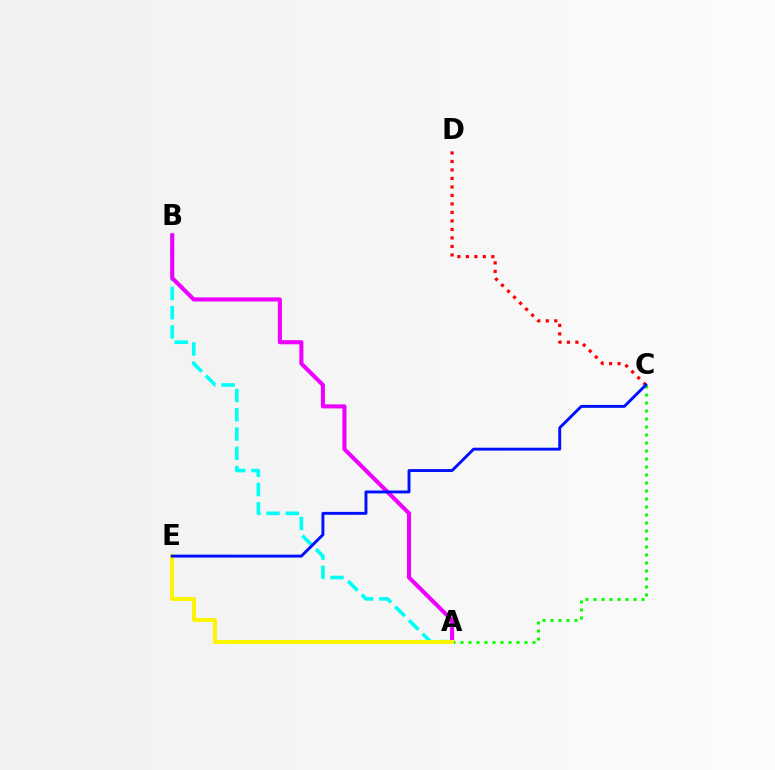{('A', 'B'): [{'color': '#00fff6', 'line_style': 'dashed', 'thickness': 2.62}, {'color': '#ee00ff', 'line_style': 'solid', 'thickness': 2.94}], ('C', 'D'): [{'color': '#ff0000', 'line_style': 'dotted', 'thickness': 2.31}], ('A', 'C'): [{'color': '#08ff00', 'line_style': 'dotted', 'thickness': 2.17}], ('A', 'E'): [{'color': '#fcf500', 'line_style': 'solid', 'thickness': 2.83}], ('C', 'E'): [{'color': '#0010ff', 'line_style': 'solid', 'thickness': 2.09}]}